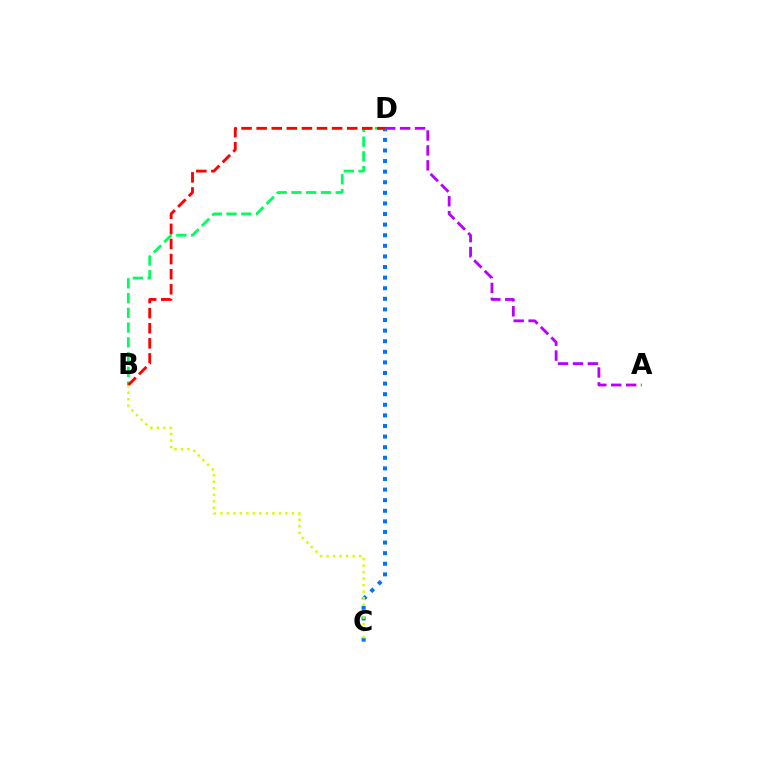{('A', 'D'): [{'color': '#b900ff', 'line_style': 'dashed', 'thickness': 2.03}], ('C', 'D'): [{'color': '#0074ff', 'line_style': 'dotted', 'thickness': 2.88}], ('B', 'D'): [{'color': '#00ff5c', 'line_style': 'dashed', 'thickness': 2.0}, {'color': '#ff0000', 'line_style': 'dashed', 'thickness': 2.05}], ('B', 'C'): [{'color': '#d1ff00', 'line_style': 'dotted', 'thickness': 1.77}]}